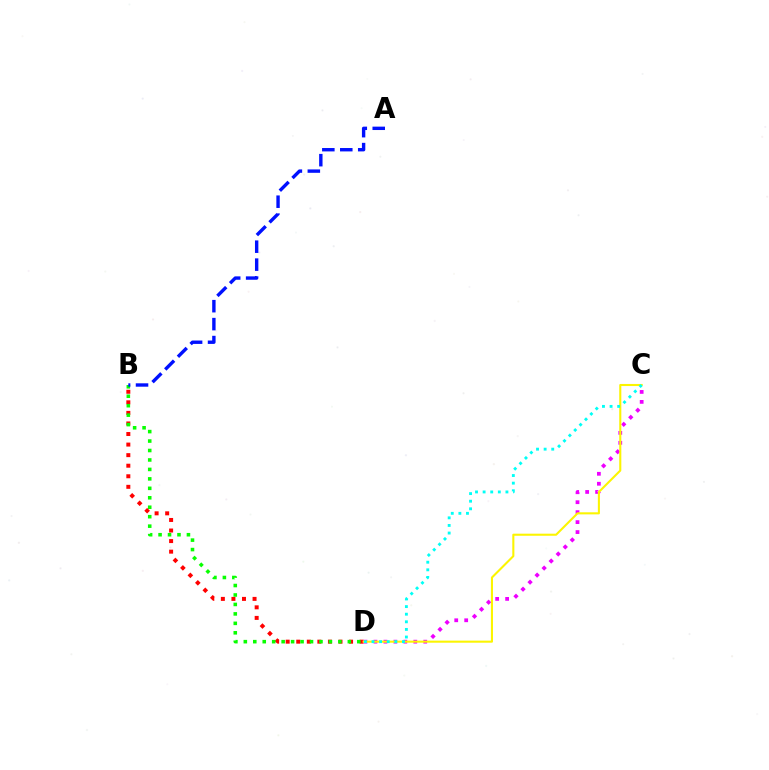{('B', 'D'): [{'color': '#ff0000', 'line_style': 'dotted', 'thickness': 2.87}, {'color': '#08ff00', 'line_style': 'dotted', 'thickness': 2.57}], ('C', 'D'): [{'color': '#ee00ff', 'line_style': 'dotted', 'thickness': 2.71}, {'color': '#fcf500', 'line_style': 'solid', 'thickness': 1.5}, {'color': '#00fff6', 'line_style': 'dotted', 'thickness': 2.07}], ('A', 'B'): [{'color': '#0010ff', 'line_style': 'dashed', 'thickness': 2.44}]}